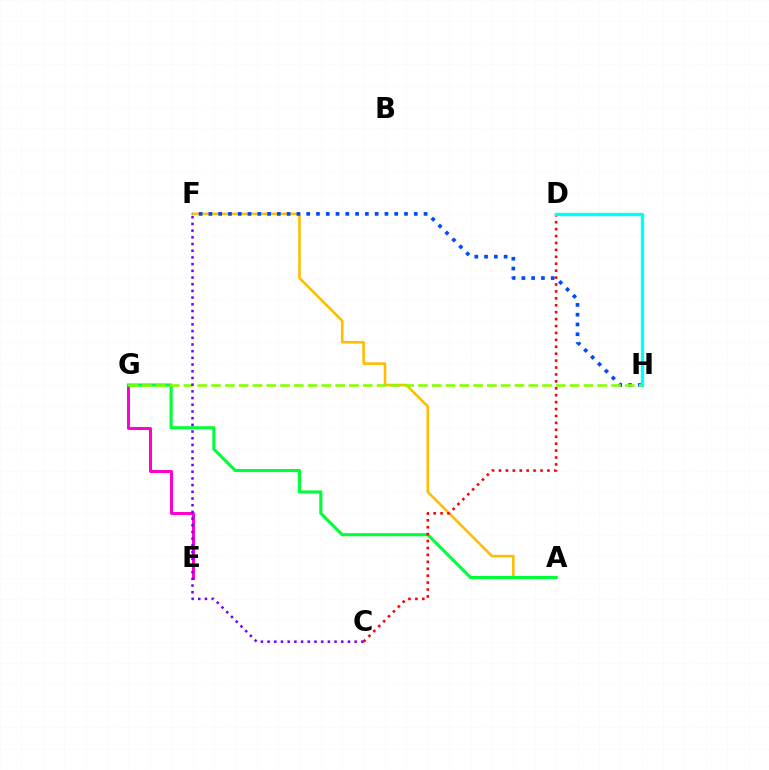{('A', 'F'): [{'color': '#ffbd00', 'line_style': 'solid', 'thickness': 1.88}], ('E', 'G'): [{'color': '#ff00cf', 'line_style': 'solid', 'thickness': 2.14}], ('A', 'G'): [{'color': '#00ff39', 'line_style': 'solid', 'thickness': 2.25}], ('F', 'H'): [{'color': '#004bff', 'line_style': 'dotted', 'thickness': 2.66}], ('C', 'D'): [{'color': '#ff0000', 'line_style': 'dotted', 'thickness': 1.88}], ('G', 'H'): [{'color': '#84ff00', 'line_style': 'dashed', 'thickness': 1.87}], ('C', 'F'): [{'color': '#7200ff', 'line_style': 'dotted', 'thickness': 1.82}], ('D', 'H'): [{'color': '#00fff6', 'line_style': 'solid', 'thickness': 2.43}]}